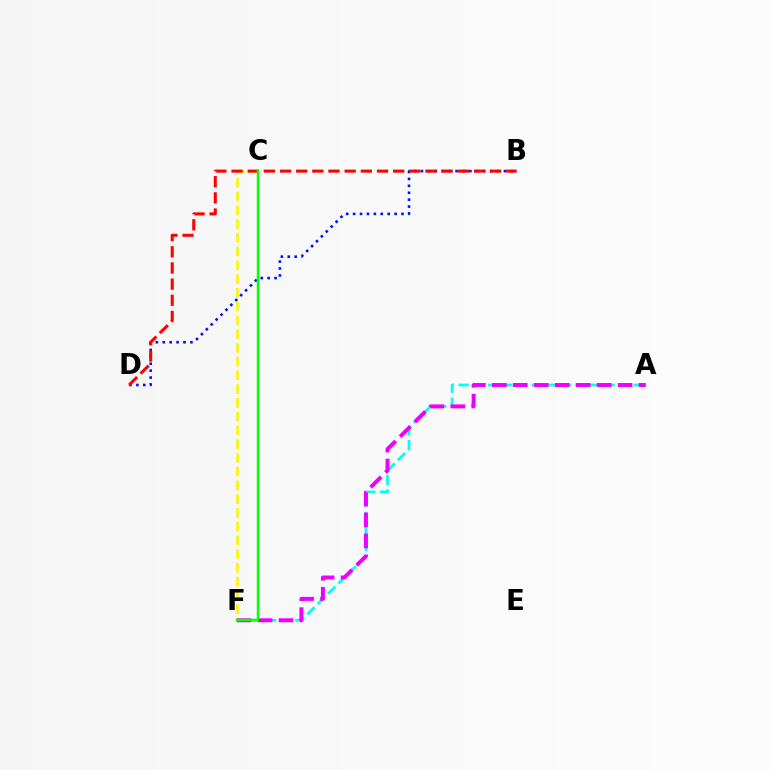{('B', 'D'): [{'color': '#0010ff', 'line_style': 'dotted', 'thickness': 1.88}, {'color': '#ff0000', 'line_style': 'dashed', 'thickness': 2.2}], ('C', 'F'): [{'color': '#fcf500', 'line_style': 'dashed', 'thickness': 1.87}, {'color': '#08ff00', 'line_style': 'solid', 'thickness': 1.75}], ('A', 'F'): [{'color': '#00fff6', 'line_style': 'dashed', 'thickness': 1.98}, {'color': '#ee00ff', 'line_style': 'dashed', 'thickness': 2.85}]}